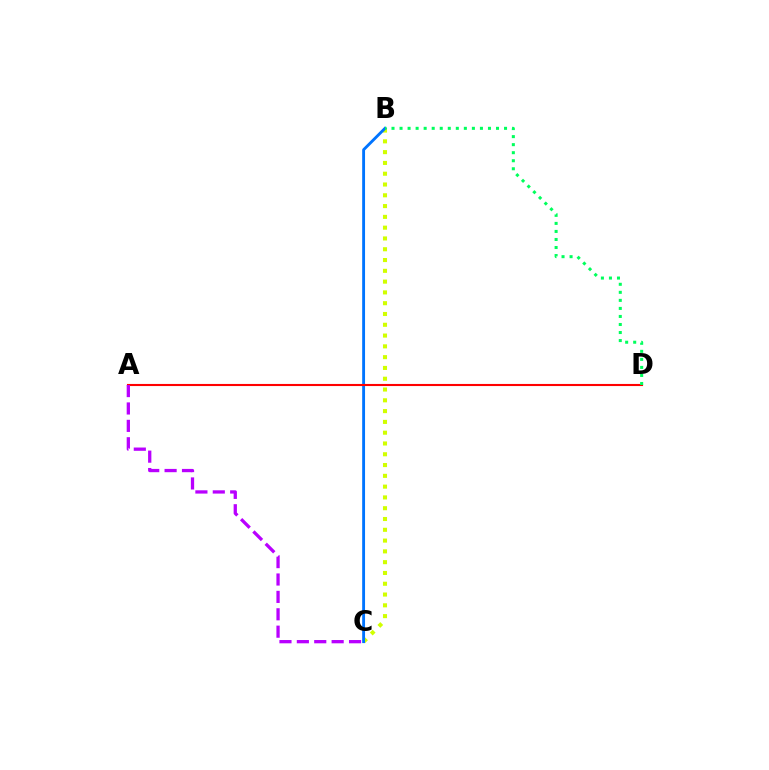{('B', 'C'): [{'color': '#d1ff00', 'line_style': 'dotted', 'thickness': 2.93}, {'color': '#0074ff', 'line_style': 'solid', 'thickness': 2.06}], ('A', 'D'): [{'color': '#ff0000', 'line_style': 'solid', 'thickness': 1.51}], ('A', 'C'): [{'color': '#b900ff', 'line_style': 'dashed', 'thickness': 2.36}], ('B', 'D'): [{'color': '#00ff5c', 'line_style': 'dotted', 'thickness': 2.18}]}